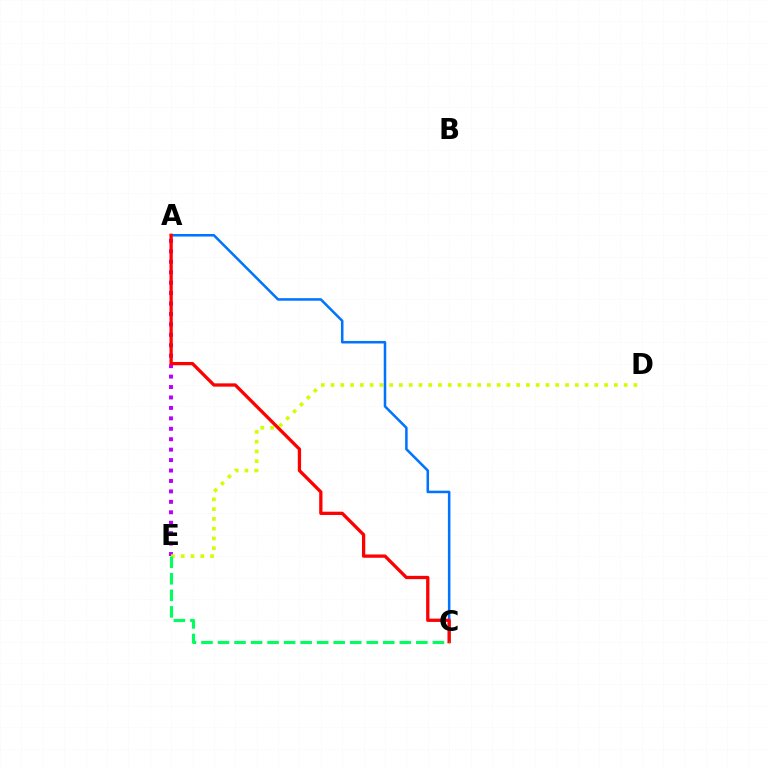{('A', 'E'): [{'color': '#b900ff', 'line_style': 'dotted', 'thickness': 2.84}], ('D', 'E'): [{'color': '#d1ff00', 'line_style': 'dotted', 'thickness': 2.65}], ('A', 'C'): [{'color': '#0074ff', 'line_style': 'solid', 'thickness': 1.83}, {'color': '#ff0000', 'line_style': 'solid', 'thickness': 2.37}], ('C', 'E'): [{'color': '#00ff5c', 'line_style': 'dashed', 'thickness': 2.25}]}